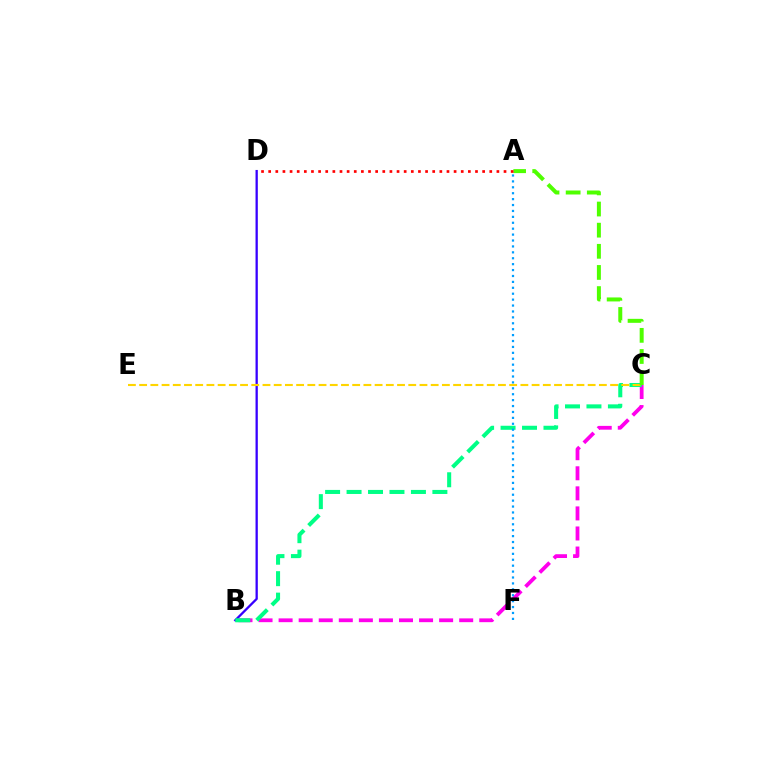{('B', 'D'): [{'color': '#3700ff', 'line_style': 'solid', 'thickness': 1.65}], ('B', 'C'): [{'color': '#ff00ed', 'line_style': 'dashed', 'thickness': 2.73}, {'color': '#00ff86', 'line_style': 'dashed', 'thickness': 2.91}], ('C', 'E'): [{'color': '#ffd500', 'line_style': 'dashed', 'thickness': 1.52}], ('A', 'C'): [{'color': '#4fff00', 'line_style': 'dashed', 'thickness': 2.87}], ('A', 'F'): [{'color': '#009eff', 'line_style': 'dotted', 'thickness': 1.61}], ('A', 'D'): [{'color': '#ff0000', 'line_style': 'dotted', 'thickness': 1.94}]}